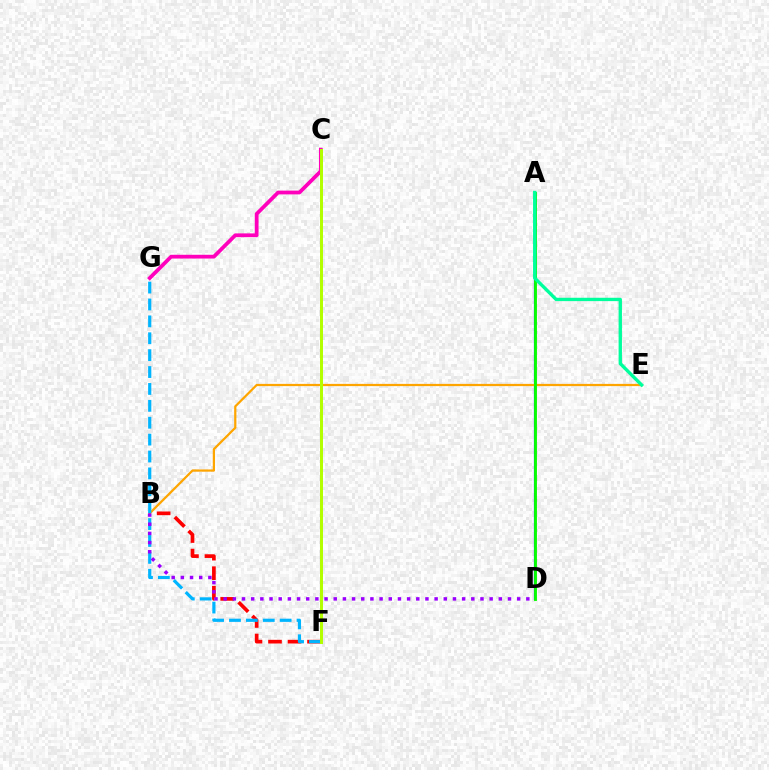{('A', 'D'): [{'color': '#0010ff', 'line_style': 'solid', 'thickness': 1.58}, {'color': '#08ff00', 'line_style': 'solid', 'thickness': 2.07}], ('B', 'F'): [{'color': '#ff0000', 'line_style': 'dashed', 'thickness': 2.65}], ('B', 'E'): [{'color': '#ffa500', 'line_style': 'solid', 'thickness': 1.61}], ('F', 'G'): [{'color': '#00b5ff', 'line_style': 'dashed', 'thickness': 2.29}], ('A', 'E'): [{'color': '#00ff9d', 'line_style': 'solid', 'thickness': 2.41}], ('C', 'G'): [{'color': '#ff00bd', 'line_style': 'solid', 'thickness': 2.72}], ('B', 'D'): [{'color': '#9b00ff', 'line_style': 'dotted', 'thickness': 2.49}], ('C', 'F'): [{'color': '#b3ff00', 'line_style': 'solid', 'thickness': 2.15}]}